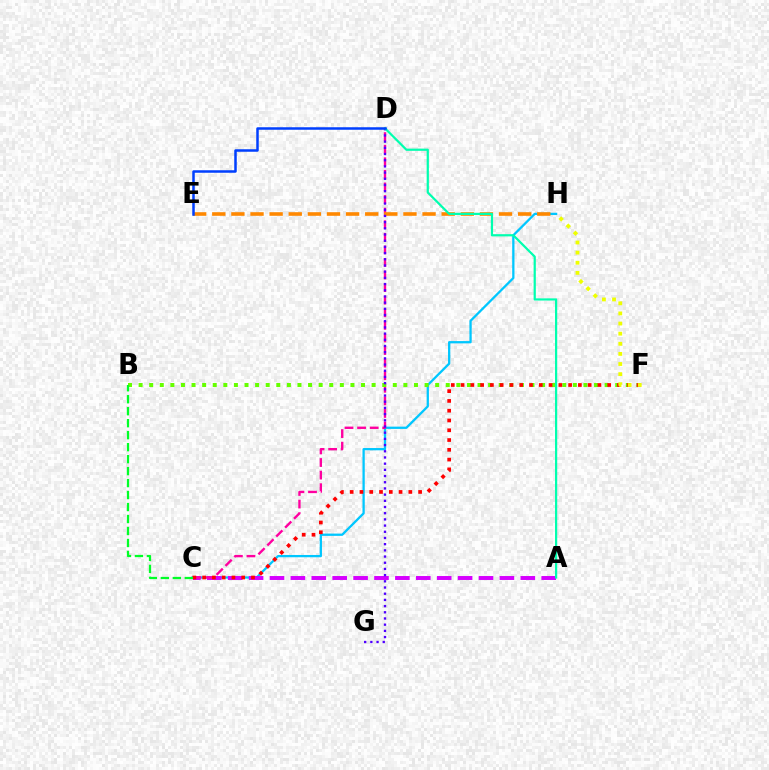{('C', 'H'): [{'color': '#00c7ff', 'line_style': 'solid', 'thickness': 1.64}], ('A', 'C'): [{'color': '#d600ff', 'line_style': 'dashed', 'thickness': 2.84}], ('C', 'D'): [{'color': '#ff00a0', 'line_style': 'dashed', 'thickness': 1.71}], ('E', 'H'): [{'color': '#ff8800', 'line_style': 'dashed', 'thickness': 2.6}], ('B', 'F'): [{'color': '#66ff00', 'line_style': 'dotted', 'thickness': 2.88}], ('C', 'F'): [{'color': '#ff0000', 'line_style': 'dotted', 'thickness': 2.66}], ('B', 'C'): [{'color': '#00ff27', 'line_style': 'dashed', 'thickness': 1.63}], ('D', 'G'): [{'color': '#4f00ff', 'line_style': 'dotted', 'thickness': 1.68}], ('A', 'D'): [{'color': '#00ffaf', 'line_style': 'solid', 'thickness': 1.6}], ('D', 'E'): [{'color': '#003fff', 'line_style': 'solid', 'thickness': 1.8}], ('F', 'H'): [{'color': '#eeff00', 'line_style': 'dotted', 'thickness': 2.75}]}